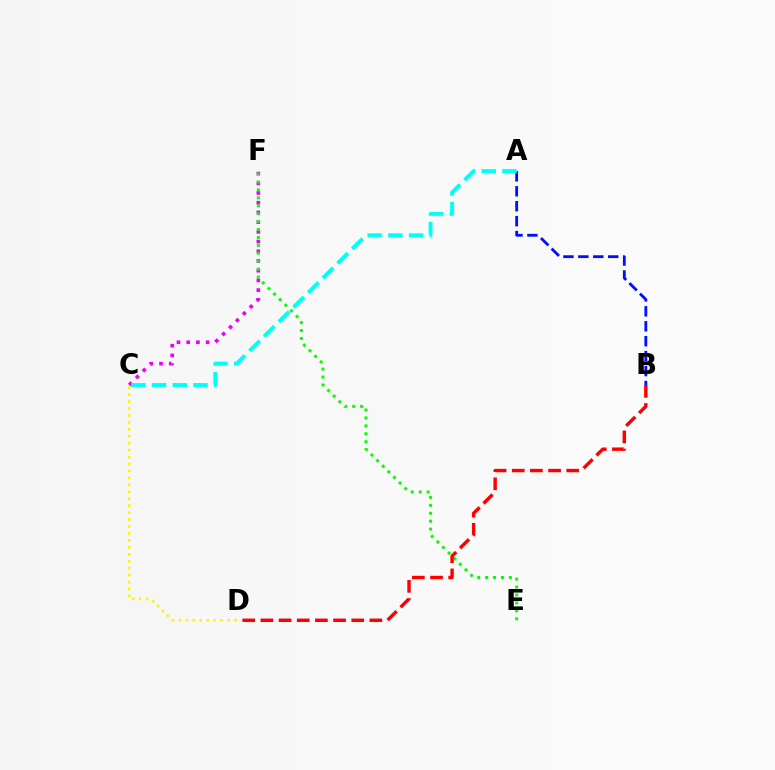{('C', 'F'): [{'color': '#ee00ff', 'line_style': 'dotted', 'thickness': 2.64}], ('A', 'B'): [{'color': '#0010ff', 'line_style': 'dashed', 'thickness': 2.03}], ('E', 'F'): [{'color': '#08ff00', 'line_style': 'dotted', 'thickness': 2.15}], ('B', 'D'): [{'color': '#ff0000', 'line_style': 'dashed', 'thickness': 2.47}], ('A', 'C'): [{'color': '#00fff6', 'line_style': 'dashed', 'thickness': 2.81}], ('C', 'D'): [{'color': '#fcf500', 'line_style': 'dotted', 'thickness': 1.89}]}